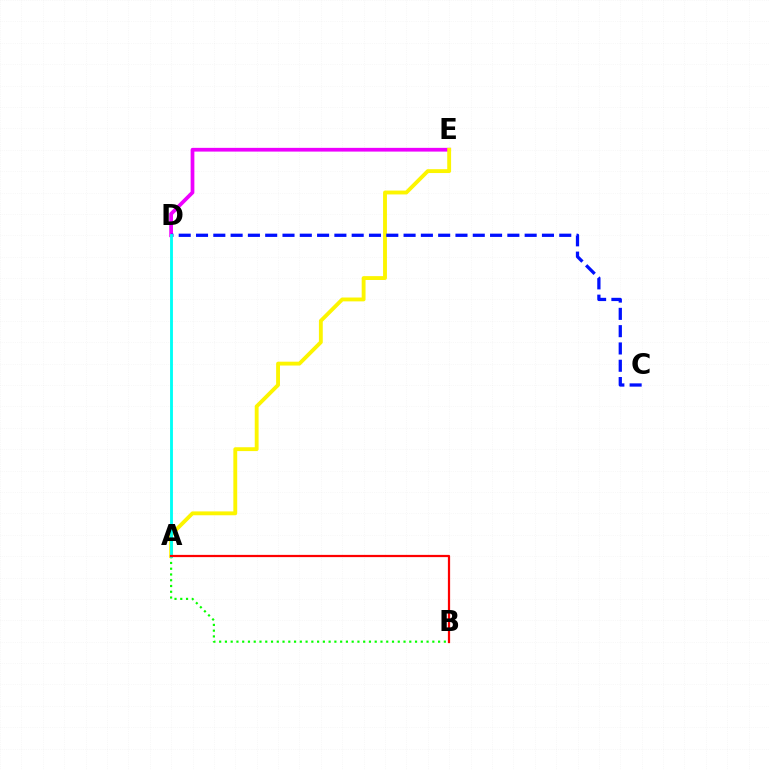{('A', 'B'): [{'color': '#08ff00', 'line_style': 'dotted', 'thickness': 1.57}, {'color': '#ff0000', 'line_style': 'solid', 'thickness': 1.61}], ('D', 'E'): [{'color': '#ee00ff', 'line_style': 'solid', 'thickness': 2.69}], ('A', 'E'): [{'color': '#fcf500', 'line_style': 'solid', 'thickness': 2.78}], ('C', 'D'): [{'color': '#0010ff', 'line_style': 'dashed', 'thickness': 2.35}], ('A', 'D'): [{'color': '#00fff6', 'line_style': 'solid', 'thickness': 2.06}]}